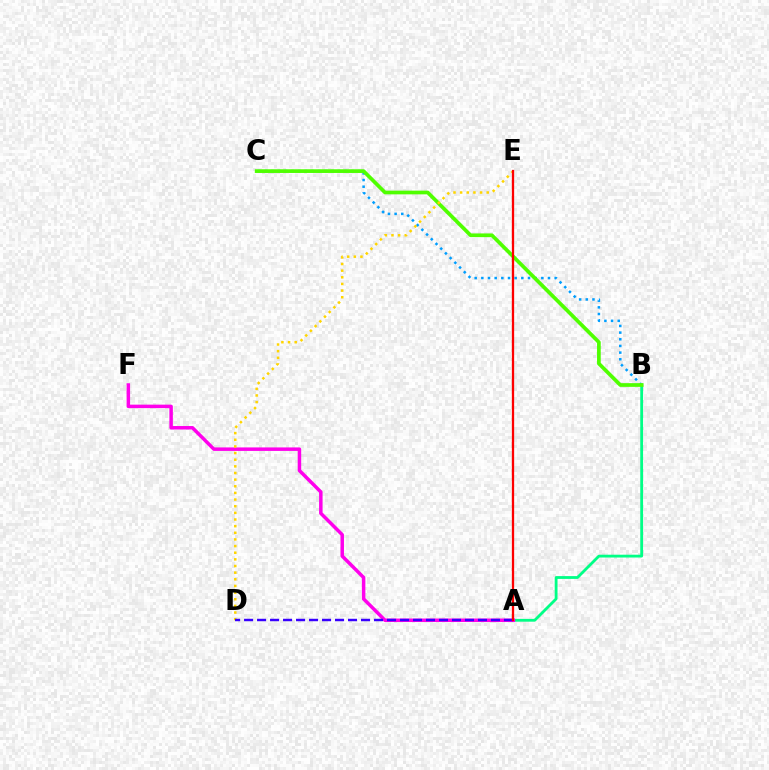{('B', 'C'): [{'color': '#009eff', 'line_style': 'dotted', 'thickness': 1.81}, {'color': '#4fff00', 'line_style': 'solid', 'thickness': 2.67}], ('A', 'B'): [{'color': '#00ff86', 'line_style': 'solid', 'thickness': 2.02}], ('A', 'F'): [{'color': '#ff00ed', 'line_style': 'solid', 'thickness': 2.51}], ('D', 'E'): [{'color': '#ffd500', 'line_style': 'dotted', 'thickness': 1.81}], ('A', 'D'): [{'color': '#3700ff', 'line_style': 'dashed', 'thickness': 1.77}], ('A', 'E'): [{'color': '#ff0000', 'line_style': 'solid', 'thickness': 1.65}]}